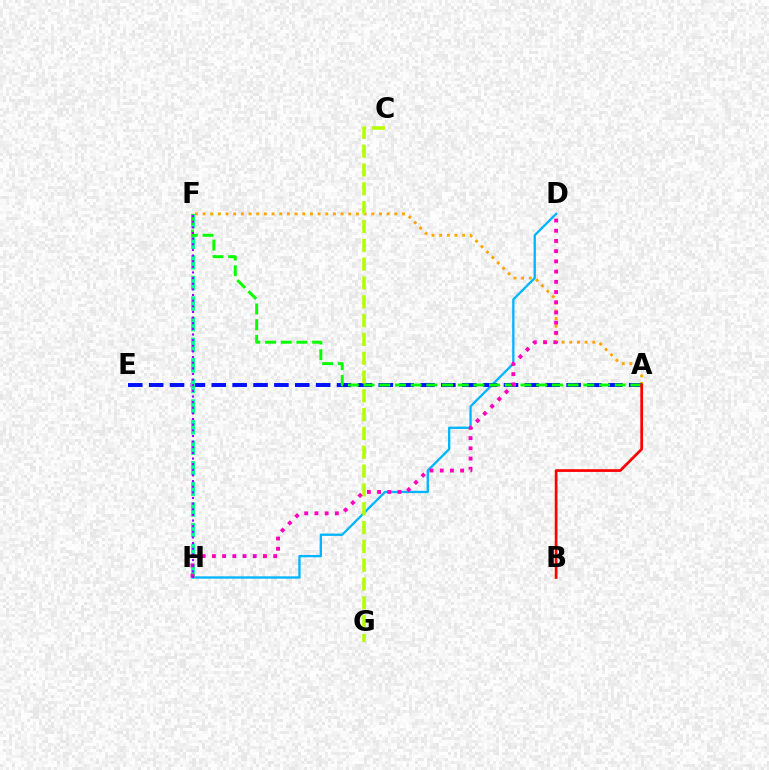{('D', 'H'): [{'color': '#00b5ff', 'line_style': 'solid', 'thickness': 1.67}, {'color': '#ff00bd', 'line_style': 'dotted', 'thickness': 2.78}], ('A', 'F'): [{'color': '#ffa500', 'line_style': 'dotted', 'thickness': 2.08}, {'color': '#08ff00', 'line_style': 'dashed', 'thickness': 2.13}], ('A', 'E'): [{'color': '#0010ff', 'line_style': 'dashed', 'thickness': 2.84}], ('F', 'H'): [{'color': '#00ff9d', 'line_style': 'dashed', 'thickness': 2.8}, {'color': '#9b00ff', 'line_style': 'dotted', 'thickness': 1.53}], ('C', 'G'): [{'color': '#b3ff00', 'line_style': 'dashed', 'thickness': 2.56}], ('A', 'B'): [{'color': '#ff0000', 'line_style': 'solid', 'thickness': 1.96}]}